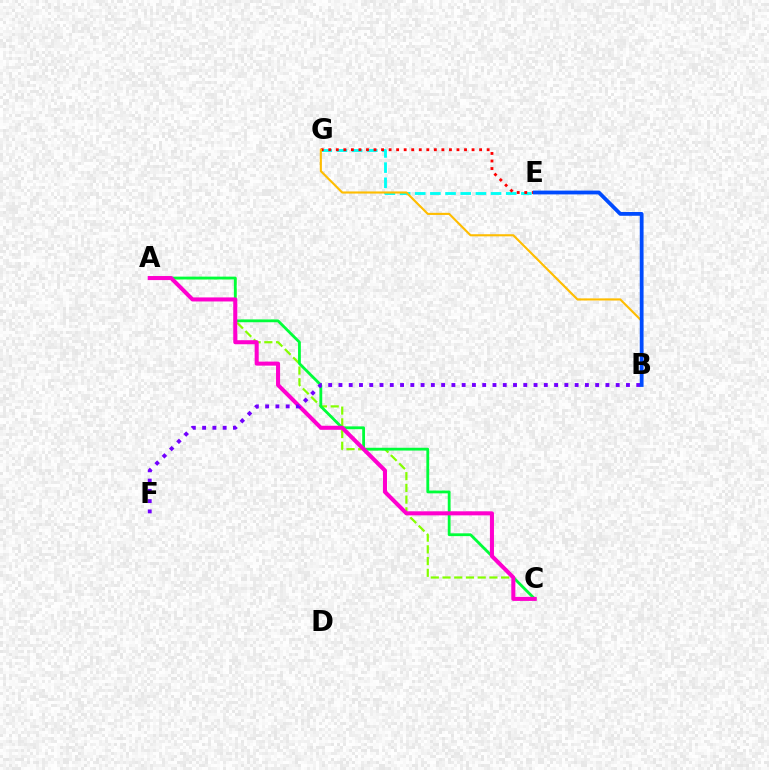{('E', 'G'): [{'color': '#00fff6', 'line_style': 'dashed', 'thickness': 2.06}, {'color': '#ff0000', 'line_style': 'dotted', 'thickness': 2.05}], ('A', 'C'): [{'color': '#84ff00', 'line_style': 'dashed', 'thickness': 1.59}, {'color': '#00ff39', 'line_style': 'solid', 'thickness': 2.02}, {'color': '#ff00cf', 'line_style': 'solid', 'thickness': 2.91}], ('B', 'F'): [{'color': '#7200ff', 'line_style': 'dotted', 'thickness': 2.79}], ('B', 'G'): [{'color': '#ffbd00', 'line_style': 'solid', 'thickness': 1.53}], ('B', 'E'): [{'color': '#004bff', 'line_style': 'solid', 'thickness': 2.73}]}